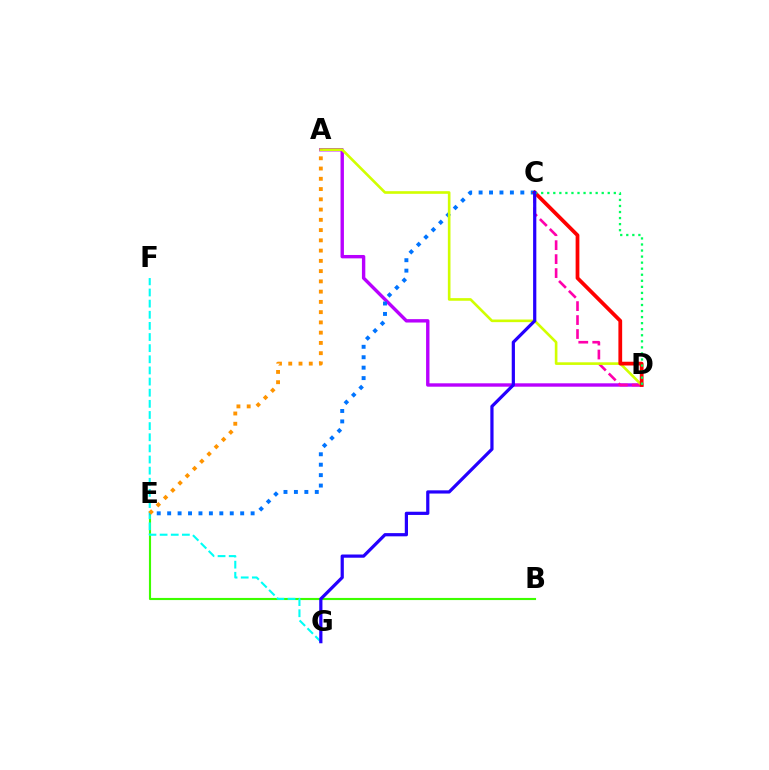{('A', 'D'): [{'color': '#b900ff', 'line_style': 'solid', 'thickness': 2.44}, {'color': '#d1ff00', 'line_style': 'solid', 'thickness': 1.89}], ('B', 'E'): [{'color': '#3dff00', 'line_style': 'solid', 'thickness': 1.54}], ('F', 'G'): [{'color': '#00fff6', 'line_style': 'dashed', 'thickness': 1.51}], ('C', 'D'): [{'color': '#ff00ac', 'line_style': 'dashed', 'thickness': 1.9}, {'color': '#ff0000', 'line_style': 'solid', 'thickness': 2.7}, {'color': '#00ff5c', 'line_style': 'dotted', 'thickness': 1.64}], ('C', 'E'): [{'color': '#0074ff', 'line_style': 'dotted', 'thickness': 2.83}], ('C', 'G'): [{'color': '#2500ff', 'line_style': 'solid', 'thickness': 2.32}], ('A', 'E'): [{'color': '#ff9400', 'line_style': 'dotted', 'thickness': 2.79}]}